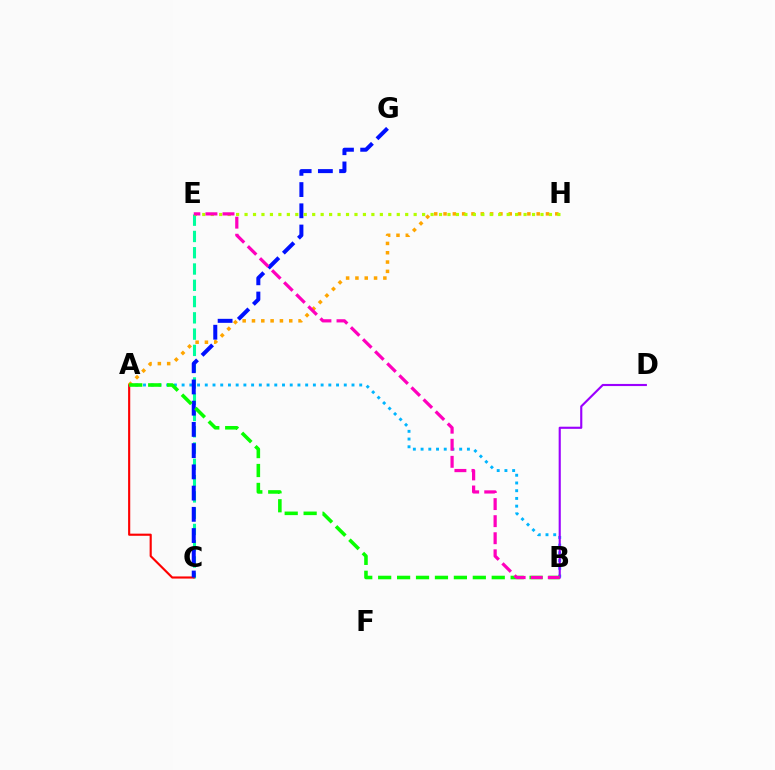{('C', 'E'): [{'color': '#00ff9d', 'line_style': 'dashed', 'thickness': 2.21}], ('A', 'C'): [{'color': '#ff0000', 'line_style': 'solid', 'thickness': 1.54}], ('A', 'B'): [{'color': '#00b5ff', 'line_style': 'dotted', 'thickness': 2.1}, {'color': '#08ff00', 'line_style': 'dashed', 'thickness': 2.57}], ('A', 'H'): [{'color': '#ffa500', 'line_style': 'dotted', 'thickness': 2.53}], ('C', 'G'): [{'color': '#0010ff', 'line_style': 'dashed', 'thickness': 2.88}], ('B', 'D'): [{'color': '#9b00ff', 'line_style': 'solid', 'thickness': 1.54}], ('E', 'H'): [{'color': '#b3ff00', 'line_style': 'dotted', 'thickness': 2.3}], ('B', 'E'): [{'color': '#ff00bd', 'line_style': 'dashed', 'thickness': 2.32}]}